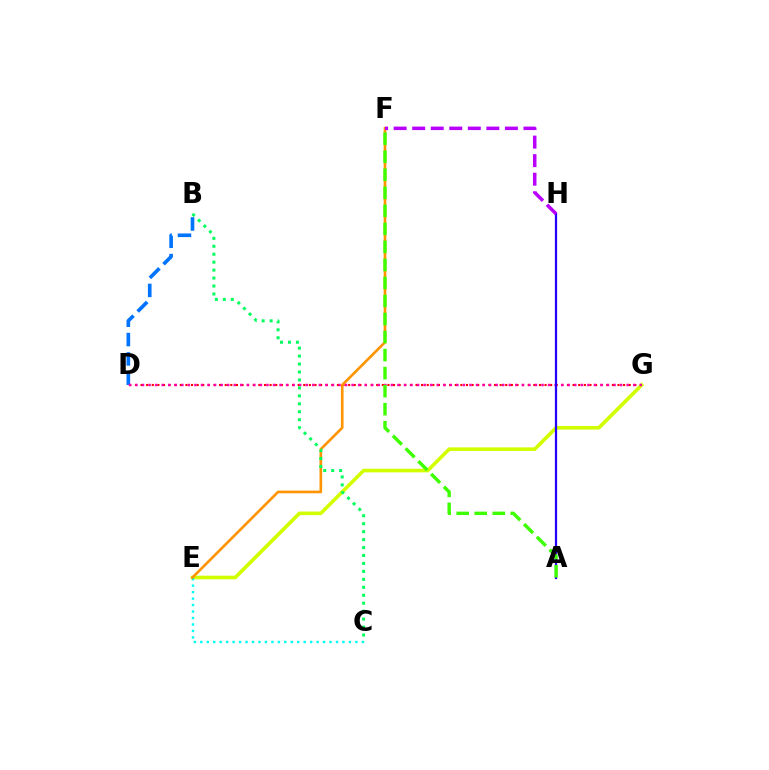{('D', 'G'): [{'color': '#ff0000', 'line_style': 'dotted', 'thickness': 1.52}, {'color': '#ff00ac', 'line_style': 'dotted', 'thickness': 1.78}], ('E', 'G'): [{'color': '#d1ff00', 'line_style': 'solid', 'thickness': 2.59}], ('B', 'D'): [{'color': '#0074ff', 'line_style': 'dashed', 'thickness': 2.63}], ('C', 'E'): [{'color': '#00fff6', 'line_style': 'dotted', 'thickness': 1.76}], ('E', 'F'): [{'color': '#ff9400', 'line_style': 'solid', 'thickness': 1.91}], ('B', 'C'): [{'color': '#00ff5c', 'line_style': 'dotted', 'thickness': 2.16}], ('A', 'H'): [{'color': '#2500ff', 'line_style': 'solid', 'thickness': 1.61}], ('F', 'H'): [{'color': '#b900ff', 'line_style': 'dashed', 'thickness': 2.52}], ('A', 'F'): [{'color': '#3dff00', 'line_style': 'dashed', 'thickness': 2.45}]}